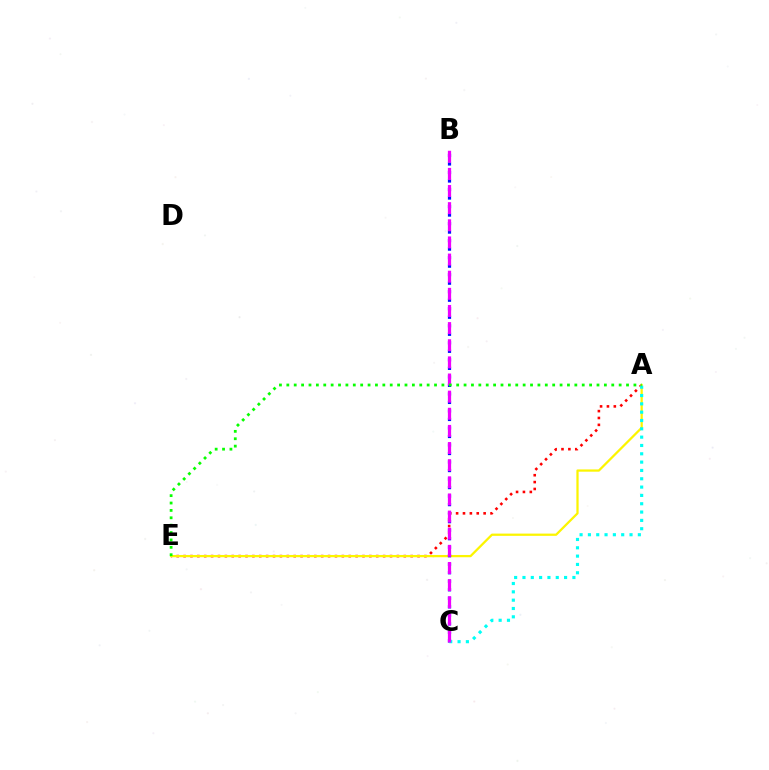{('A', 'E'): [{'color': '#ff0000', 'line_style': 'dotted', 'thickness': 1.87}, {'color': '#fcf500', 'line_style': 'solid', 'thickness': 1.62}, {'color': '#08ff00', 'line_style': 'dotted', 'thickness': 2.01}], ('B', 'C'): [{'color': '#0010ff', 'line_style': 'dotted', 'thickness': 2.31}, {'color': '#ee00ff', 'line_style': 'dashed', 'thickness': 2.33}], ('A', 'C'): [{'color': '#00fff6', 'line_style': 'dotted', 'thickness': 2.26}]}